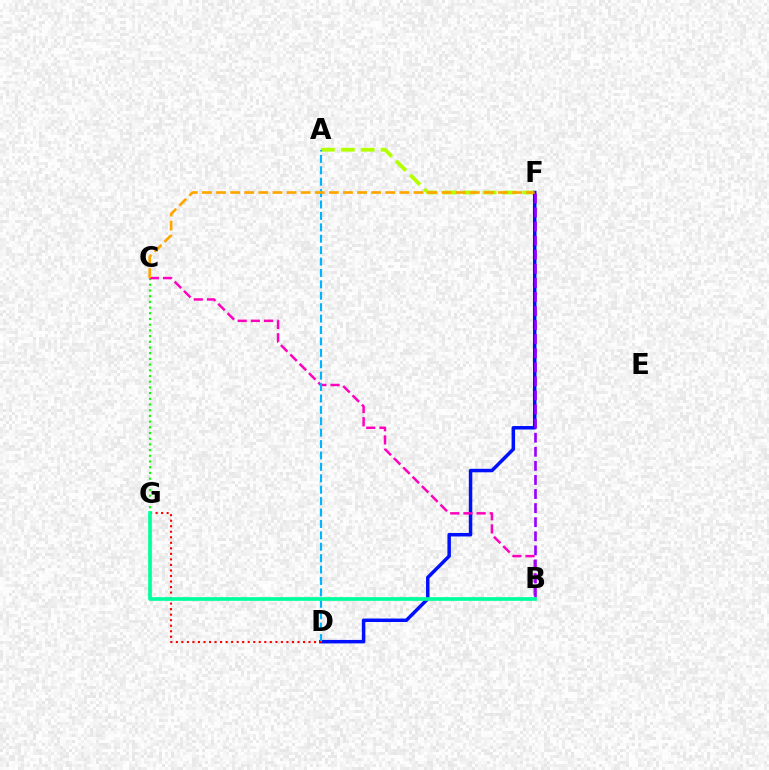{('C', 'G'): [{'color': '#08ff00', 'line_style': 'dotted', 'thickness': 1.55}], ('A', 'F'): [{'color': '#b3ff00', 'line_style': 'dashed', 'thickness': 2.71}], ('D', 'F'): [{'color': '#0010ff', 'line_style': 'solid', 'thickness': 2.51}], ('B', 'C'): [{'color': '#ff00bd', 'line_style': 'dashed', 'thickness': 1.79}], ('A', 'D'): [{'color': '#00b5ff', 'line_style': 'dashed', 'thickness': 1.55}], ('D', 'G'): [{'color': '#ff0000', 'line_style': 'dotted', 'thickness': 1.5}], ('B', 'F'): [{'color': '#9b00ff', 'line_style': 'dashed', 'thickness': 1.91}], ('C', 'F'): [{'color': '#ffa500', 'line_style': 'dashed', 'thickness': 1.92}], ('B', 'G'): [{'color': '#00ff9d', 'line_style': 'solid', 'thickness': 2.65}]}